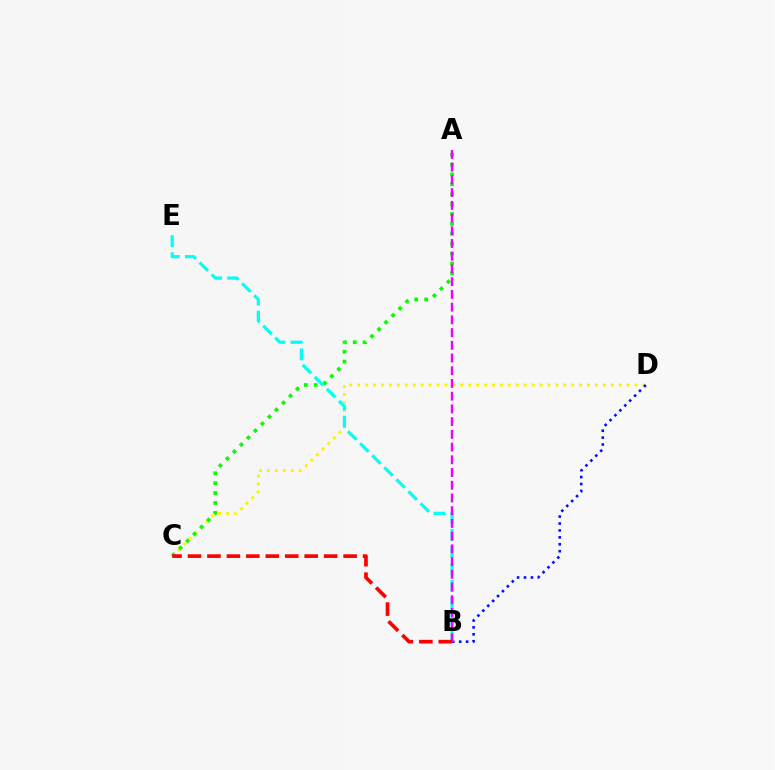{('C', 'D'): [{'color': '#fcf500', 'line_style': 'dotted', 'thickness': 2.15}], ('B', 'D'): [{'color': '#0010ff', 'line_style': 'dotted', 'thickness': 1.88}], ('A', 'C'): [{'color': '#08ff00', 'line_style': 'dotted', 'thickness': 2.69}], ('B', 'E'): [{'color': '#00fff6', 'line_style': 'dashed', 'thickness': 2.32}], ('A', 'B'): [{'color': '#ee00ff', 'line_style': 'dashed', 'thickness': 1.73}], ('B', 'C'): [{'color': '#ff0000', 'line_style': 'dashed', 'thickness': 2.64}]}